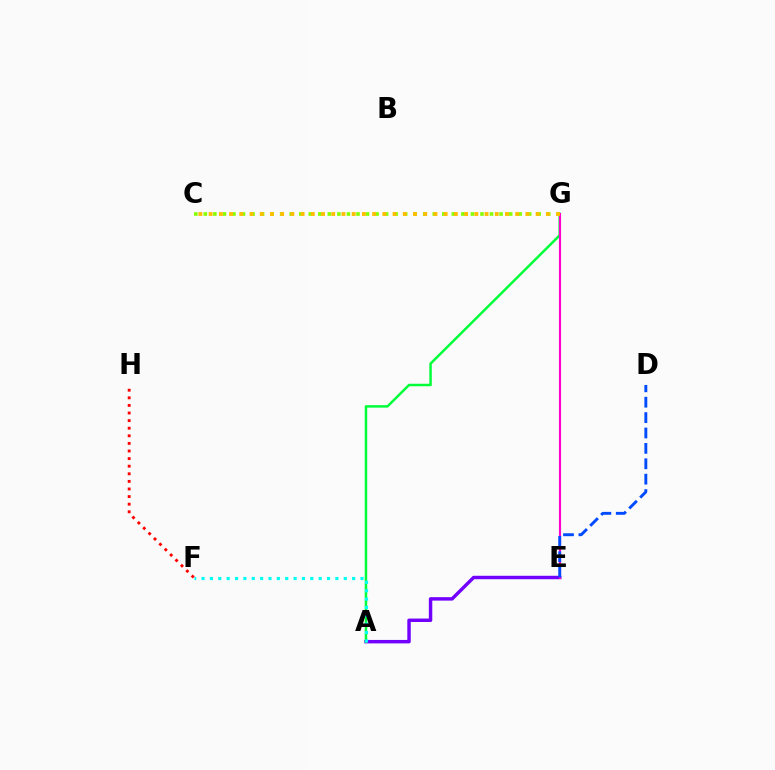{('A', 'E'): [{'color': '#7200ff', 'line_style': 'solid', 'thickness': 2.48}], ('C', 'G'): [{'color': '#84ff00', 'line_style': 'dotted', 'thickness': 2.59}, {'color': '#ffbd00', 'line_style': 'dotted', 'thickness': 2.78}], ('A', 'G'): [{'color': '#00ff39', 'line_style': 'solid', 'thickness': 1.79}], ('E', 'G'): [{'color': '#ff00cf', 'line_style': 'solid', 'thickness': 1.54}], ('D', 'E'): [{'color': '#004bff', 'line_style': 'dashed', 'thickness': 2.09}], ('F', 'H'): [{'color': '#ff0000', 'line_style': 'dotted', 'thickness': 2.06}], ('A', 'F'): [{'color': '#00fff6', 'line_style': 'dotted', 'thickness': 2.27}]}